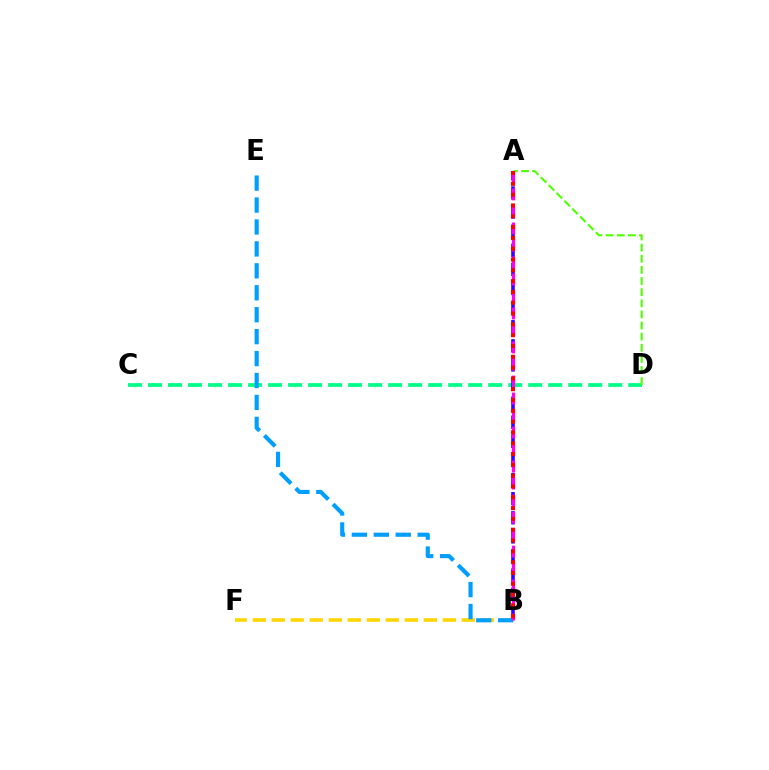{('C', 'D'): [{'color': '#00ff86', 'line_style': 'dashed', 'thickness': 2.72}], ('B', 'F'): [{'color': '#ffd500', 'line_style': 'dashed', 'thickness': 2.58}], ('A', 'D'): [{'color': '#4fff00', 'line_style': 'dashed', 'thickness': 1.51}], ('A', 'B'): [{'color': '#3700ff', 'line_style': 'dashed', 'thickness': 2.6}, {'color': '#ff00ed', 'line_style': 'dashed', 'thickness': 2.31}, {'color': '#ff0000', 'line_style': 'dotted', 'thickness': 2.94}], ('B', 'E'): [{'color': '#009eff', 'line_style': 'dashed', 'thickness': 2.98}]}